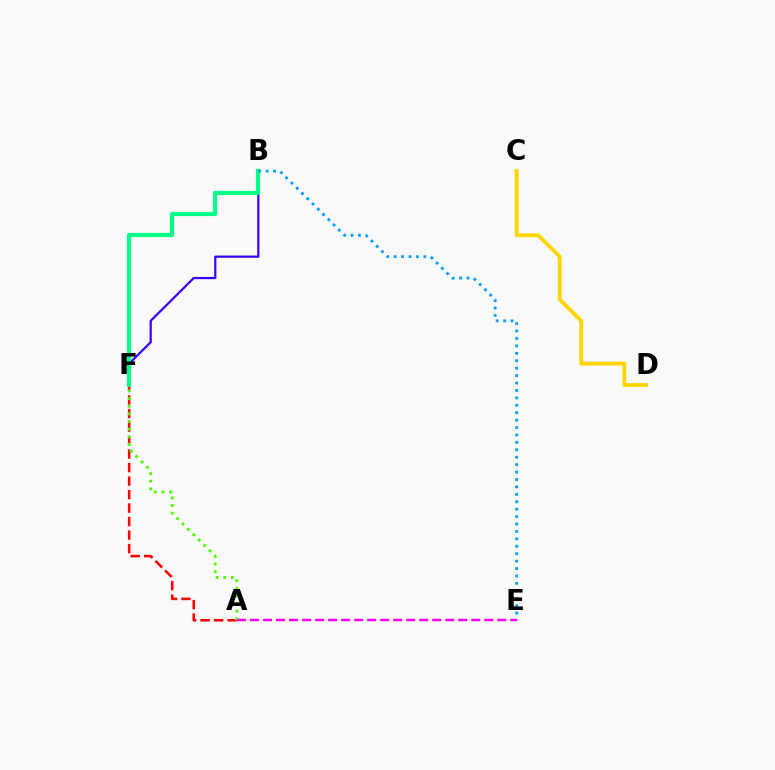{('A', 'F'): [{'color': '#ff0000', 'line_style': 'dashed', 'thickness': 1.83}, {'color': '#4fff00', 'line_style': 'dotted', 'thickness': 2.07}], ('B', 'F'): [{'color': '#3700ff', 'line_style': 'solid', 'thickness': 1.59}, {'color': '#00ff86', 'line_style': 'solid', 'thickness': 2.99}], ('B', 'E'): [{'color': '#009eff', 'line_style': 'dotted', 'thickness': 2.02}], ('A', 'E'): [{'color': '#ff00ed', 'line_style': 'dashed', 'thickness': 1.77}], ('C', 'D'): [{'color': '#ffd500', 'line_style': 'solid', 'thickness': 2.76}]}